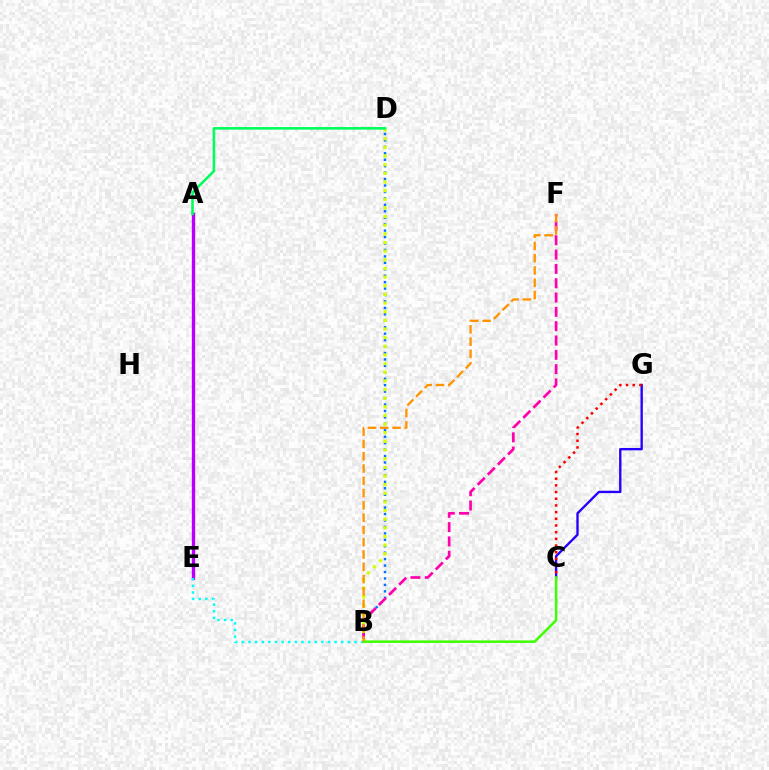{('B', 'D'): [{'color': '#0074ff', 'line_style': 'dotted', 'thickness': 1.75}, {'color': '#d1ff00', 'line_style': 'dotted', 'thickness': 2.35}], ('A', 'E'): [{'color': '#b900ff', 'line_style': 'solid', 'thickness': 2.42}], ('C', 'G'): [{'color': '#2500ff', 'line_style': 'solid', 'thickness': 1.7}, {'color': '#ff0000', 'line_style': 'dotted', 'thickness': 1.82}], ('B', 'F'): [{'color': '#ff00ac', 'line_style': 'dashed', 'thickness': 1.95}, {'color': '#ff9400', 'line_style': 'dashed', 'thickness': 1.67}], ('B', 'E'): [{'color': '#00fff6', 'line_style': 'dotted', 'thickness': 1.8}], ('B', 'C'): [{'color': '#3dff00', 'line_style': 'solid', 'thickness': 1.8}], ('A', 'D'): [{'color': '#00ff5c', 'line_style': 'solid', 'thickness': 1.87}]}